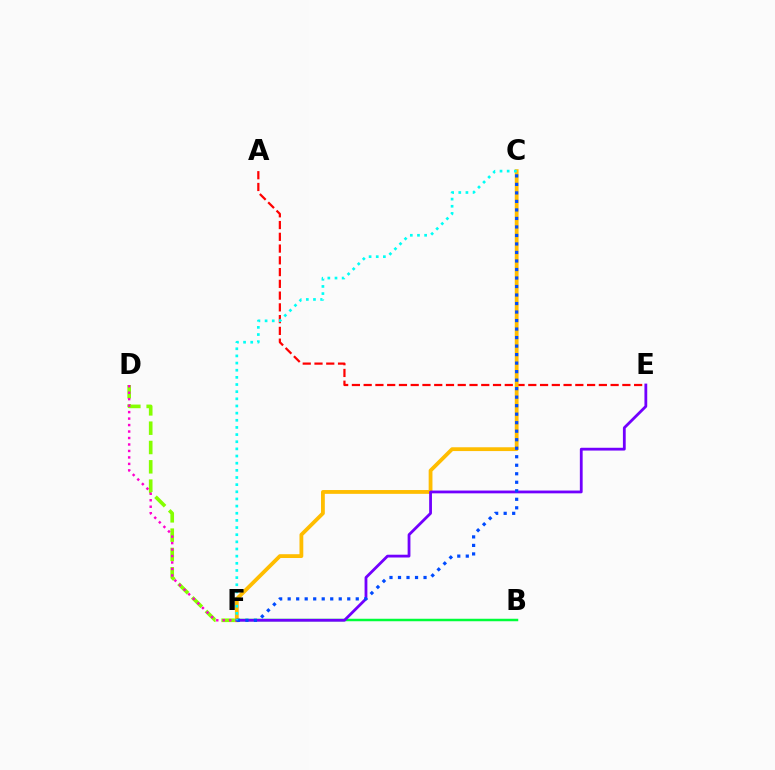{('D', 'F'): [{'color': '#84ff00', 'line_style': 'dashed', 'thickness': 2.62}, {'color': '#ff00cf', 'line_style': 'dotted', 'thickness': 1.76}], ('A', 'E'): [{'color': '#ff0000', 'line_style': 'dashed', 'thickness': 1.6}], ('C', 'F'): [{'color': '#ffbd00', 'line_style': 'solid', 'thickness': 2.74}, {'color': '#004bff', 'line_style': 'dotted', 'thickness': 2.31}, {'color': '#00fff6', 'line_style': 'dotted', 'thickness': 1.94}], ('B', 'F'): [{'color': '#00ff39', 'line_style': 'solid', 'thickness': 1.79}], ('E', 'F'): [{'color': '#7200ff', 'line_style': 'solid', 'thickness': 2.01}]}